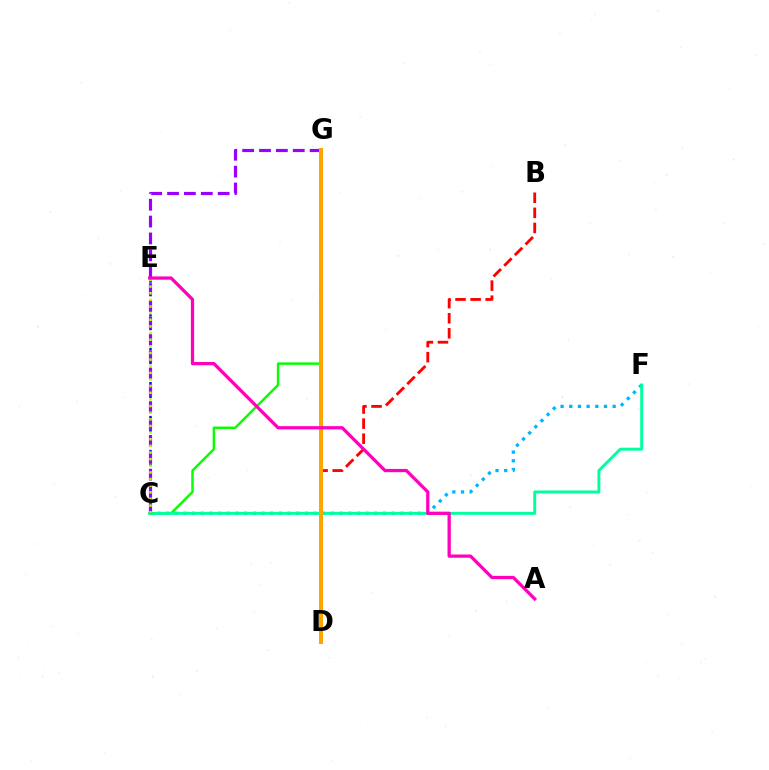{('C', 'F'): [{'color': '#00b5ff', 'line_style': 'dotted', 'thickness': 2.36}, {'color': '#00ff9d', 'line_style': 'solid', 'thickness': 2.11}], ('C', 'G'): [{'color': '#08ff00', 'line_style': 'solid', 'thickness': 1.78}, {'color': '#9b00ff', 'line_style': 'dashed', 'thickness': 2.29}], ('C', 'E'): [{'color': '#0010ff', 'line_style': 'dotted', 'thickness': 1.84}, {'color': '#b3ff00', 'line_style': 'dotted', 'thickness': 1.8}], ('B', 'D'): [{'color': '#ff0000', 'line_style': 'dashed', 'thickness': 2.05}], ('D', 'G'): [{'color': '#ffa500', 'line_style': 'solid', 'thickness': 2.88}], ('A', 'E'): [{'color': '#ff00bd', 'line_style': 'solid', 'thickness': 2.34}]}